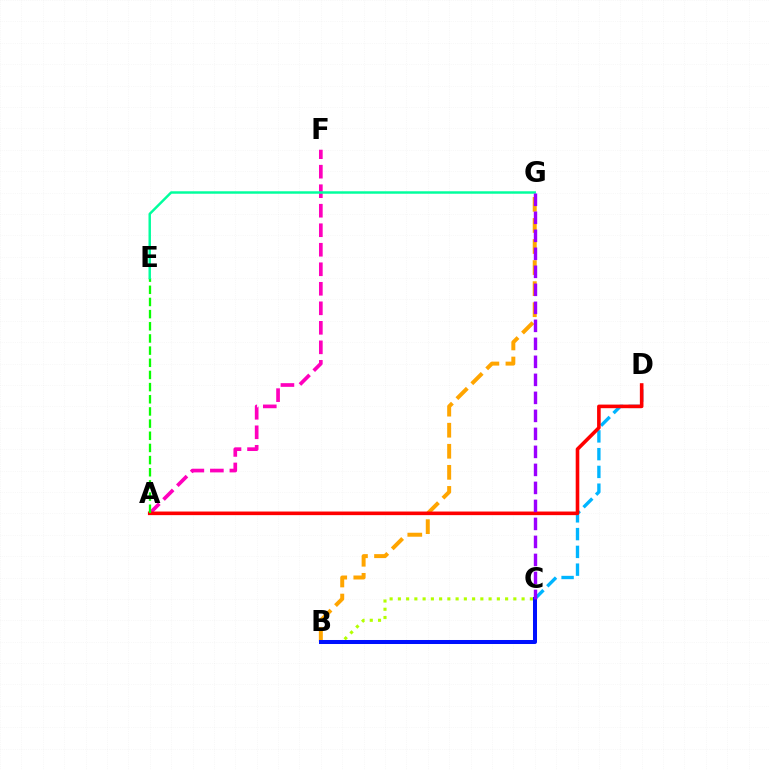{('C', 'D'): [{'color': '#00b5ff', 'line_style': 'dashed', 'thickness': 2.41}], ('B', 'G'): [{'color': '#ffa500', 'line_style': 'dashed', 'thickness': 2.86}], ('A', 'F'): [{'color': '#ff00bd', 'line_style': 'dashed', 'thickness': 2.65}], ('A', 'D'): [{'color': '#ff0000', 'line_style': 'solid', 'thickness': 2.59}], ('A', 'E'): [{'color': '#08ff00', 'line_style': 'dashed', 'thickness': 1.65}], ('B', 'C'): [{'color': '#b3ff00', 'line_style': 'dotted', 'thickness': 2.24}, {'color': '#0010ff', 'line_style': 'solid', 'thickness': 2.89}], ('E', 'G'): [{'color': '#00ff9d', 'line_style': 'solid', 'thickness': 1.77}], ('C', 'G'): [{'color': '#9b00ff', 'line_style': 'dashed', 'thickness': 2.45}]}